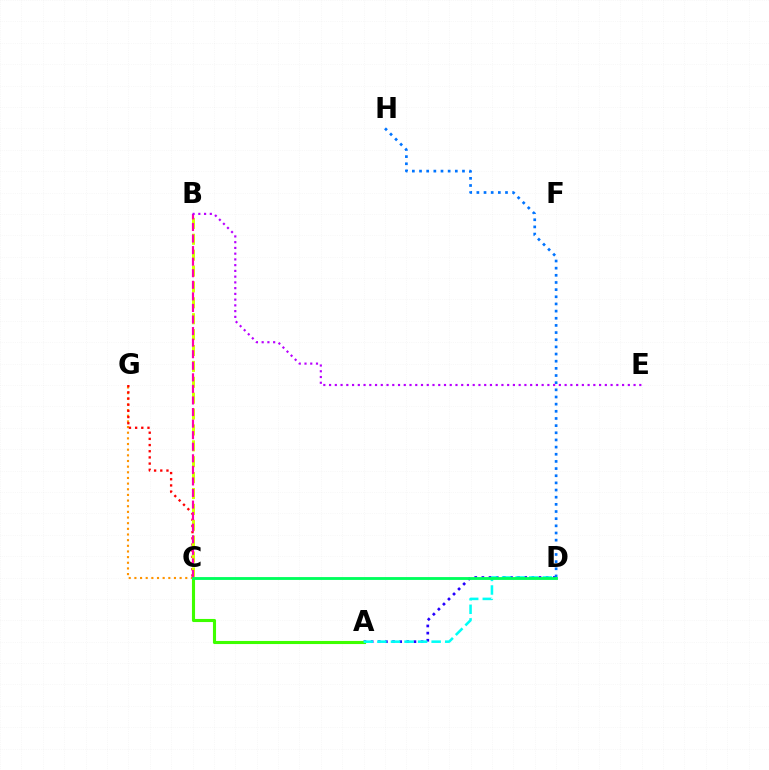{('A', 'D'): [{'color': '#2500ff', 'line_style': 'dotted', 'thickness': 1.94}, {'color': '#00fff6', 'line_style': 'dashed', 'thickness': 1.84}], ('A', 'C'): [{'color': '#3dff00', 'line_style': 'solid', 'thickness': 2.23}], ('C', 'G'): [{'color': '#ff9400', 'line_style': 'dotted', 'thickness': 1.54}, {'color': '#ff0000', 'line_style': 'dotted', 'thickness': 1.68}], ('D', 'H'): [{'color': '#0074ff', 'line_style': 'dotted', 'thickness': 1.94}], ('B', 'C'): [{'color': '#d1ff00', 'line_style': 'dashed', 'thickness': 2.16}, {'color': '#ff00ac', 'line_style': 'dashed', 'thickness': 1.57}], ('B', 'E'): [{'color': '#b900ff', 'line_style': 'dotted', 'thickness': 1.56}], ('C', 'D'): [{'color': '#00ff5c', 'line_style': 'solid', 'thickness': 2.06}]}